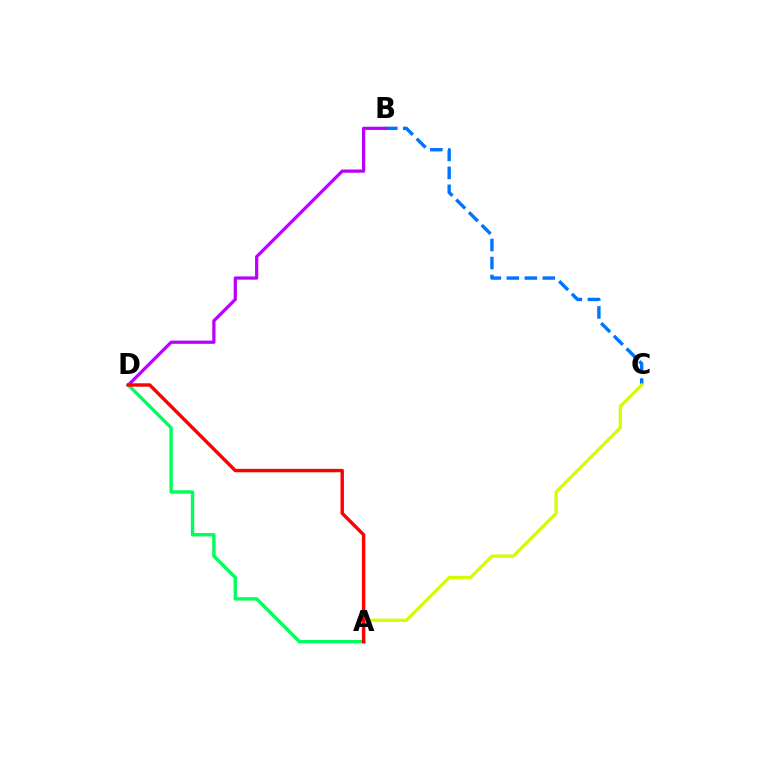{('B', 'C'): [{'color': '#0074ff', 'line_style': 'dashed', 'thickness': 2.44}], ('B', 'D'): [{'color': '#b900ff', 'line_style': 'solid', 'thickness': 2.32}], ('A', 'C'): [{'color': '#d1ff00', 'line_style': 'solid', 'thickness': 2.35}], ('A', 'D'): [{'color': '#00ff5c', 'line_style': 'solid', 'thickness': 2.43}, {'color': '#ff0000', 'line_style': 'solid', 'thickness': 2.46}]}